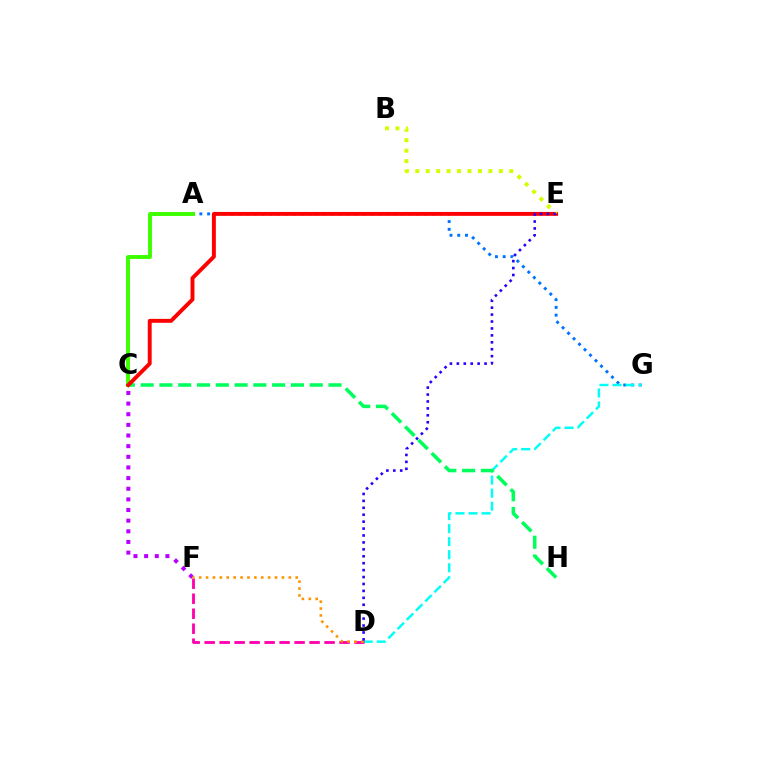{('A', 'G'): [{'color': '#0074ff', 'line_style': 'dotted', 'thickness': 2.11}], ('D', 'G'): [{'color': '#00fff6', 'line_style': 'dashed', 'thickness': 1.77}], ('C', 'H'): [{'color': '#00ff5c', 'line_style': 'dashed', 'thickness': 2.55}], ('C', 'F'): [{'color': '#b900ff', 'line_style': 'dotted', 'thickness': 2.89}], ('A', 'C'): [{'color': '#3dff00', 'line_style': 'solid', 'thickness': 2.83}], ('C', 'E'): [{'color': '#ff0000', 'line_style': 'solid', 'thickness': 2.82}], ('B', 'E'): [{'color': '#d1ff00', 'line_style': 'dotted', 'thickness': 2.84}], ('D', 'F'): [{'color': '#ff00ac', 'line_style': 'dashed', 'thickness': 2.04}, {'color': '#ff9400', 'line_style': 'dotted', 'thickness': 1.87}], ('D', 'E'): [{'color': '#2500ff', 'line_style': 'dotted', 'thickness': 1.88}]}